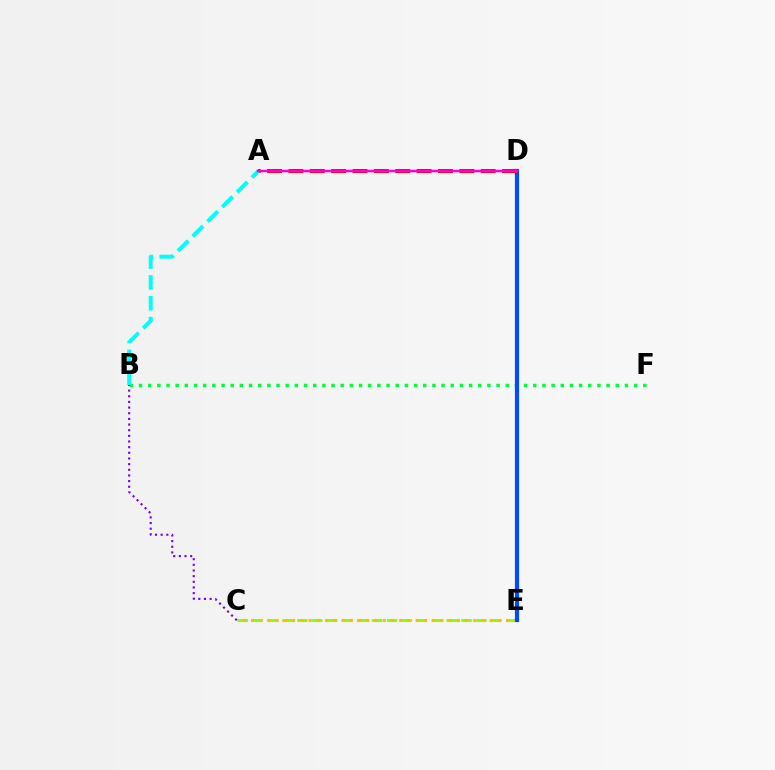{('C', 'E'): [{'color': '#84ff00', 'line_style': 'dashed', 'thickness': 2.03}, {'color': '#ffbd00', 'line_style': 'dotted', 'thickness': 2.24}], ('B', 'F'): [{'color': '#00ff39', 'line_style': 'dotted', 'thickness': 2.49}], ('B', 'C'): [{'color': '#7200ff', 'line_style': 'dotted', 'thickness': 1.54}], ('D', 'E'): [{'color': '#004bff', 'line_style': 'solid', 'thickness': 3.0}], ('A', 'D'): [{'color': '#ff0000', 'line_style': 'dashed', 'thickness': 2.9}, {'color': '#ff00cf', 'line_style': 'solid', 'thickness': 1.8}], ('A', 'B'): [{'color': '#00fff6', 'line_style': 'dashed', 'thickness': 2.83}]}